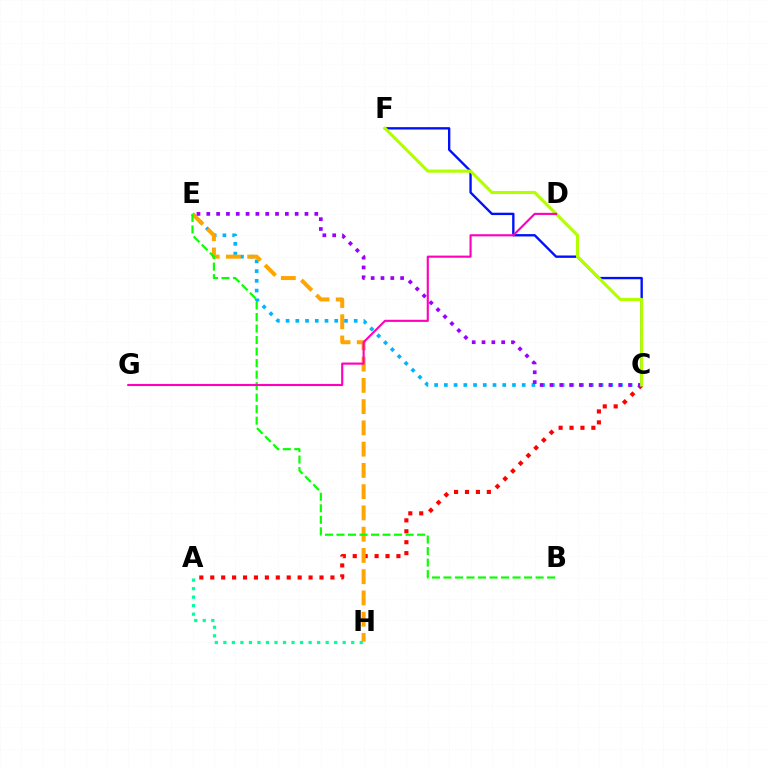{('C', 'E'): [{'color': '#00b5ff', 'line_style': 'dotted', 'thickness': 2.64}, {'color': '#9b00ff', 'line_style': 'dotted', 'thickness': 2.67}], ('A', 'C'): [{'color': '#ff0000', 'line_style': 'dotted', 'thickness': 2.97}], ('E', 'H'): [{'color': '#ffa500', 'line_style': 'dashed', 'thickness': 2.89}], ('A', 'H'): [{'color': '#00ff9d', 'line_style': 'dotted', 'thickness': 2.32}], ('C', 'F'): [{'color': '#0010ff', 'line_style': 'solid', 'thickness': 1.7}, {'color': '#b3ff00', 'line_style': 'solid', 'thickness': 2.23}], ('B', 'E'): [{'color': '#08ff00', 'line_style': 'dashed', 'thickness': 1.56}], ('D', 'G'): [{'color': '#ff00bd', 'line_style': 'solid', 'thickness': 1.53}]}